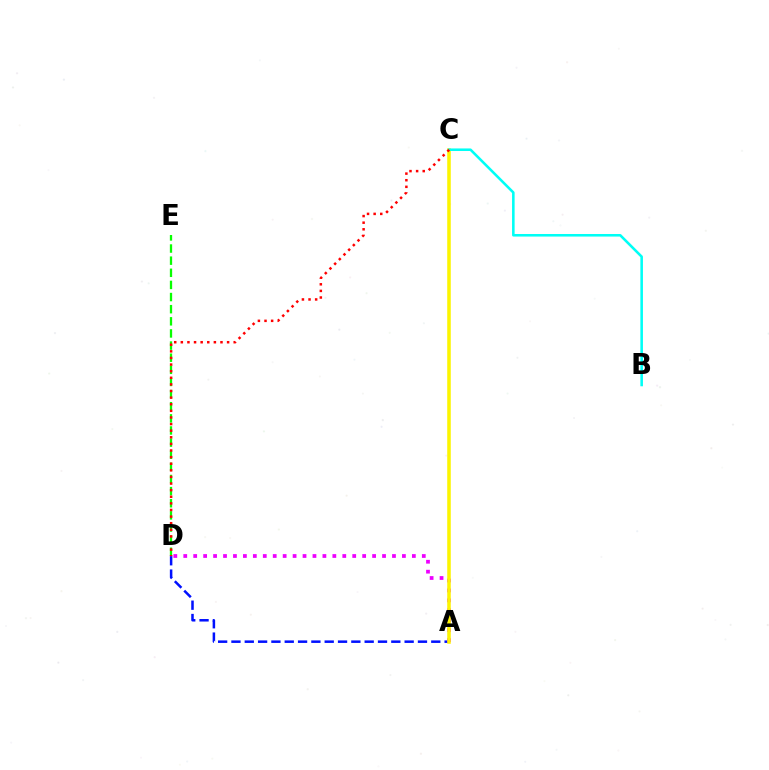{('D', 'E'): [{'color': '#08ff00', 'line_style': 'dashed', 'thickness': 1.65}], ('A', 'D'): [{'color': '#0010ff', 'line_style': 'dashed', 'thickness': 1.81}, {'color': '#ee00ff', 'line_style': 'dotted', 'thickness': 2.7}], ('A', 'C'): [{'color': '#fcf500', 'line_style': 'solid', 'thickness': 2.55}], ('B', 'C'): [{'color': '#00fff6', 'line_style': 'solid', 'thickness': 1.85}], ('C', 'D'): [{'color': '#ff0000', 'line_style': 'dotted', 'thickness': 1.8}]}